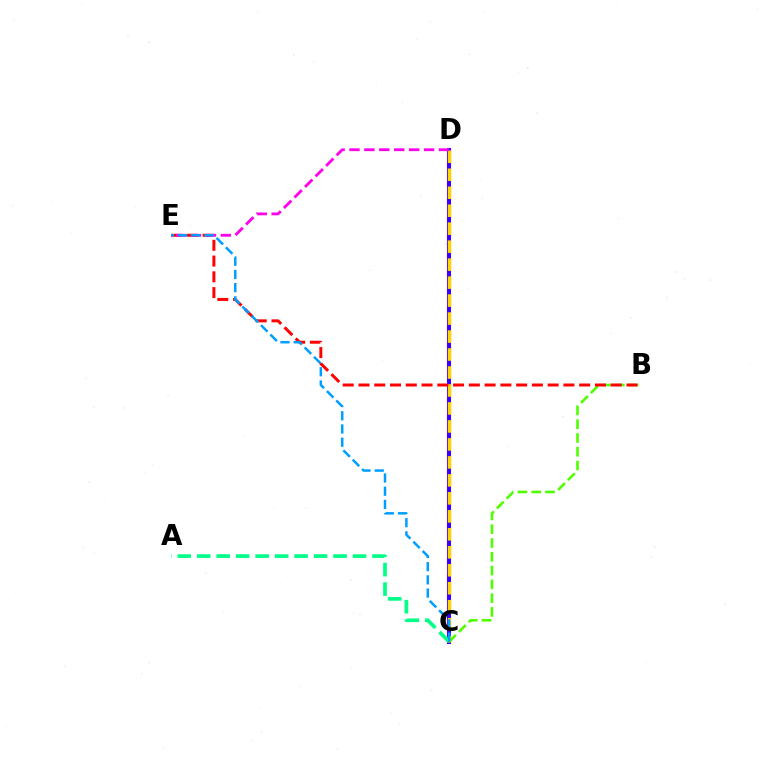{('C', 'D'): [{'color': '#3700ff', 'line_style': 'solid', 'thickness': 2.94}, {'color': '#ffd500', 'line_style': 'dashed', 'thickness': 2.44}], ('B', 'C'): [{'color': '#4fff00', 'line_style': 'dashed', 'thickness': 1.87}], ('B', 'E'): [{'color': '#ff0000', 'line_style': 'dashed', 'thickness': 2.14}], ('D', 'E'): [{'color': '#ff00ed', 'line_style': 'dashed', 'thickness': 2.03}], ('A', 'C'): [{'color': '#00ff86', 'line_style': 'dashed', 'thickness': 2.65}], ('C', 'E'): [{'color': '#009eff', 'line_style': 'dashed', 'thickness': 1.79}]}